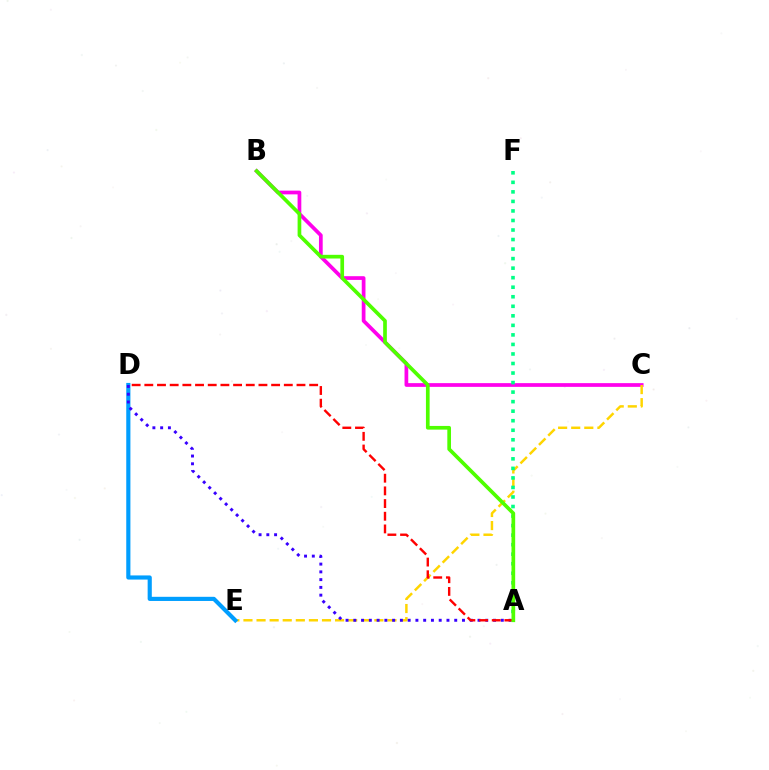{('B', 'C'): [{'color': '#ff00ed', 'line_style': 'solid', 'thickness': 2.68}], ('C', 'E'): [{'color': '#ffd500', 'line_style': 'dashed', 'thickness': 1.78}], ('D', 'E'): [{'color': '#009eff', 'line_style': 'solid', 'thickness': 2.99}], ('A', 'D'): [{'color': '#3700ff', 'line_style': 'dotted', 'thickness': 2.11}, {'color': '#ff0000', 'line_style': 'dashed', 'thickness': 1.72}], ('A', 'F'): [{'color': '#00ff86', 'line_style': 'dotted', 'thickness': 2.59}], ('A', 'B'): [{'color': '#4fff00', 'line_style': 'solid', 'thickness': 2.65}]}